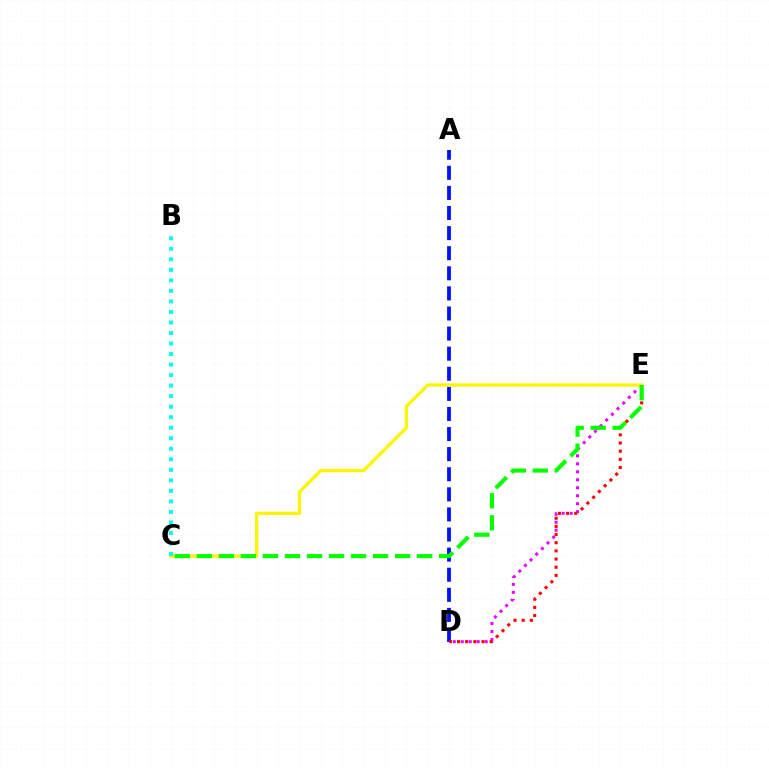{('D', 'E'): [{'color': '#ee00ff', 'line_style': 'dotted', 'thickness': 2.17}, {'color': '#ff0000', 'line_style': 'dotted', 'thickness': 2.22}], ('A', 'D'): [{'color': '#0010ff', 'line_style': 'dashed', 'thickness': 2.73}], ('C', 'E'): [{'color': '#fcf500', 'line_style': 'solid', 'thickness': 2.39}, {'color': '#08ff00', 'line_style': 'dashed', 'thickness': 2.99}], ('B', 'C'): [{'color': '#00fff6', 'line_style': 'dotted', 'thickness': 2.86}]}